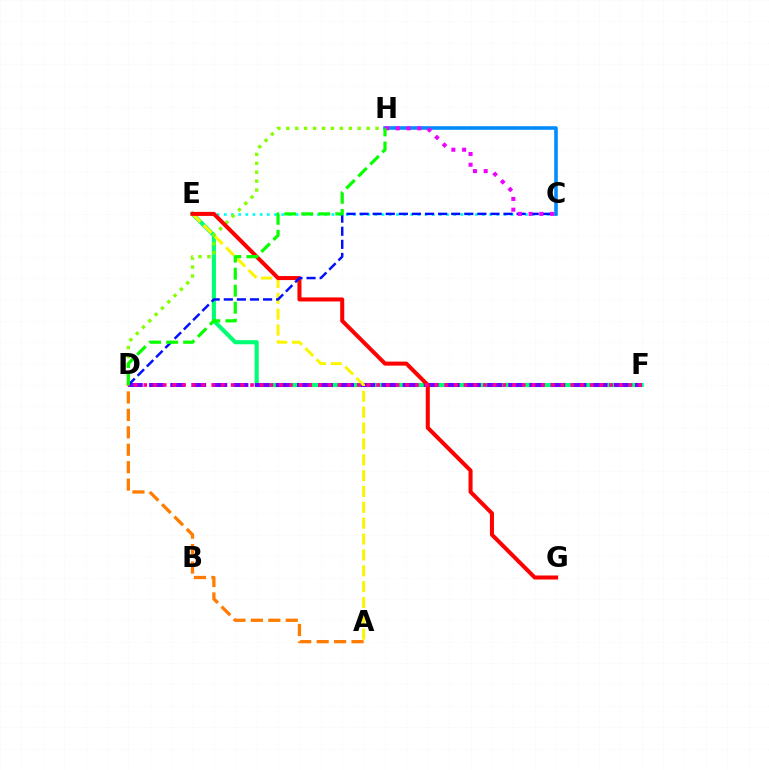{('E', 'F'): [{'color': '#00ff74', 'line_style': 'solid', 'thickness': 2.97}], ('D', 'F'): [{'color': '#7200ff', 'line_style': 'dashed', 'thickness': 2.87}, {'color': '#ff0094', 'line_style': 'dotted', 'thickness': 2.64}], ('A', 'D'): [{'color': '#ff7c00', 'line_style': 'dashed', 'thickness': 2.37}], ('C', 'E'): [{'color': '#00fff6', 'line_style': 'dotted', 'thickness': 1.95}], ('A', 'E'): [{'color': '#fcf500', 'line_style': 'dashed', 'thickness': 2.15}], ('D', 'H'): [{'color': '#84ff00', 'line_style': 'dotted', 'thickness': 2.43}, {'color': '#08ff00', 'line_style': 'dashed', 'thickness': 2.31}], ('C', 'H'): [{'color': '#008cff', 'line_style': 'solid', 'thickness': 2.57}, {'color': '#ee00ff', 'line_style': 'dotted', 'thickness': 2.92}], ('E', 'G'): [{'color': '#ff0000', 'line_style': 'solid', 'thickness': 2.9}], ('C', 'D'): [{'color': '#0010ff', 'line_style': 'dashed', 'thickness': 1.78}]}